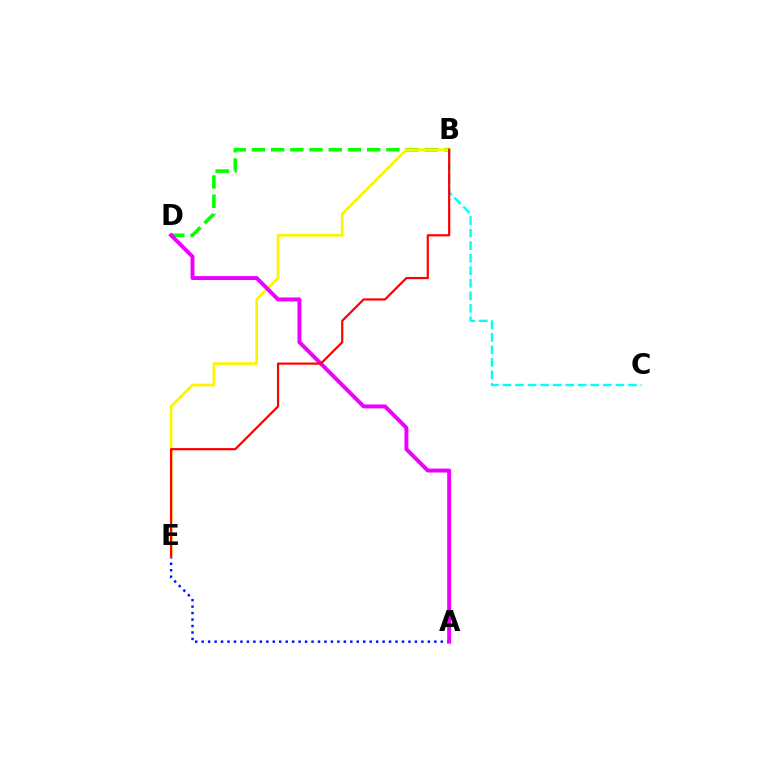{('B', 'D'): [{'color': '#08ff00', 'line_style': 'dashed', 'thickness': 2.61}], ('A', 'E'): [{'color': '#0010ff', 'line_style': 'dotted', 'thickness': 1.76}], ('B', 'C'): [{'color': '#00fff6', 'line_style': 'dashed', 'thickness': 1.71}], ('B', 'E'): [{'color': '#fcf500', 'line_style': 'solid', 'thickness': 1.97}, {'color': '#ff0000', 'line_style': 'solid', 'thickness': 1.58}], ('A', 'D'): [{'color': '#ee00ff', 'line_style': 'solid', 'thickness': 2.84}]}